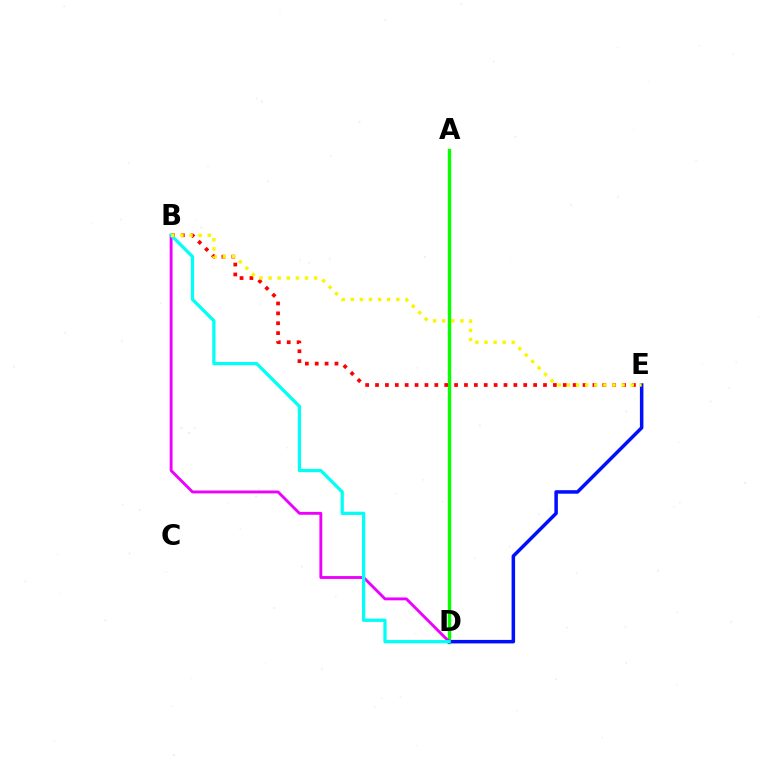{('A', 'D'): [{'color': '#08ff00', 'line_style': 'solid', 'thickness': 2.45}], ('B', 'D'): [{'color': '#ee00ff', 'line_style': 'solid', 'thickness': 2.07}, {'color': '#00fff6', 'line_style': 'solid', 'thickness': 2.33}], ('B', 'E'): [{'color': '#ff0000', 'line_style': 'dotted', 'thickness': 2.68}, {'color': '#fcf500', 'line_style': 'dotted', 'thickness': 2.47}], ('D', 'E'): [{'color': '#0010ff', 'line_style': 'solid', 'thickness': 2.52}]}